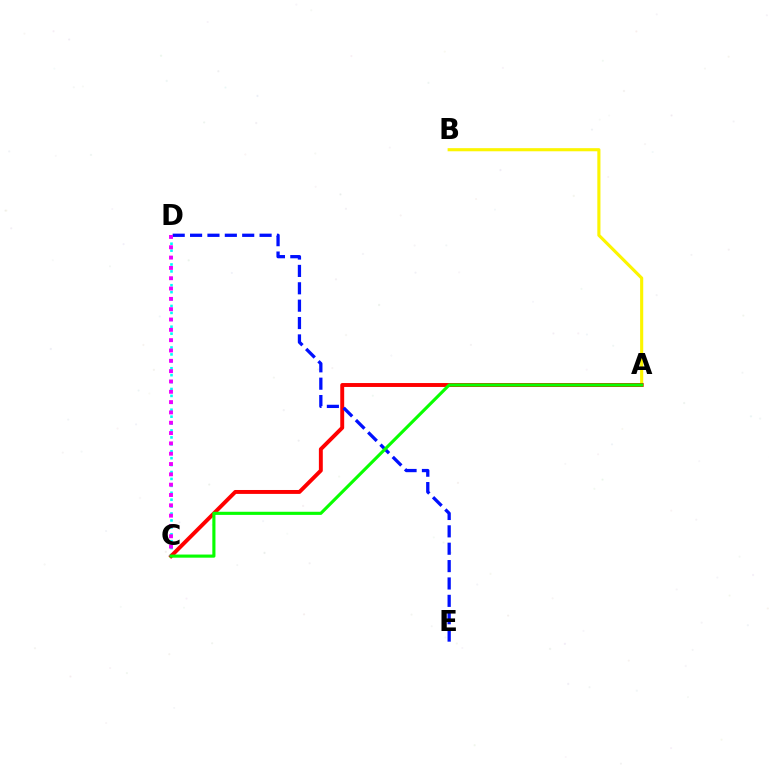{('A', 'B'): [{'color': '#fcf500', 'line_style': 'solid', 'thickness': 2.25}], ('C', 'D'): [{'color': '#00fff6', 'line_style': 'dotted', 'thickness': 1.88}, {'color': '#ee00ff', 'line_style': 'dotted', 'thickness': 2.8}], ('A', 'C'): [{'color': '#ff0000', 'line_style': 'solid', 'thickness': 2.82}, {'color': '#08ff00', 'line_style': 'solid', 'thickness': 2.25}], ('D', 'E'): [{'color': '#0010ff', 'line_style': 'dashed', 'thickness': 2.36}]}